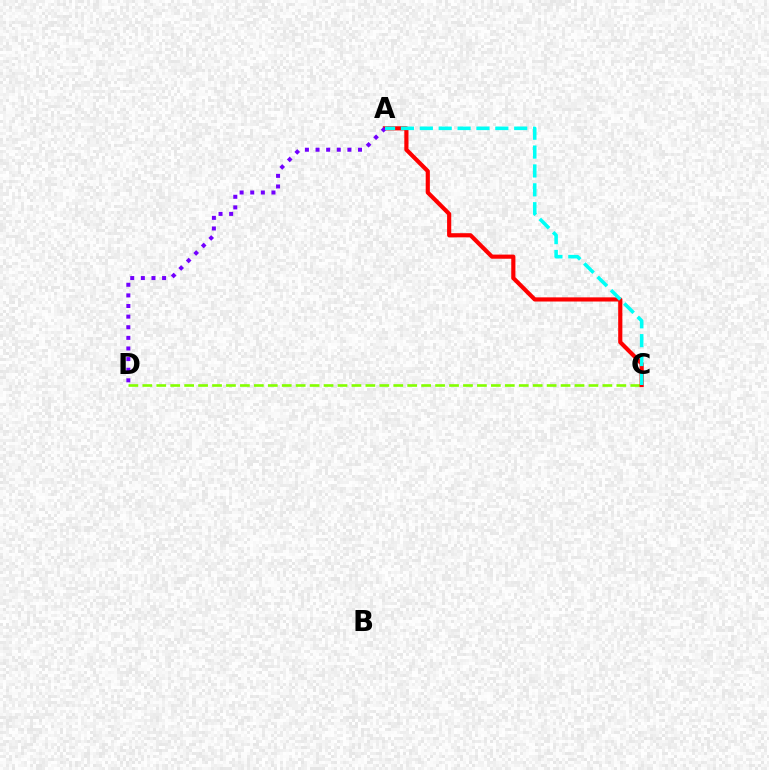{('C', 'D'): [{'color': '#84ff00', 'line_style': 'dashed', 'thickness': 1.89}], ('A', 'C'): [{'color': '#ff0000', 'line_style': 'solid', 'thickness': 2.99}, {'color': '#00fff6', 'line_style': 'dashed', 'thickness': 2.56}], ('A', 'D'): [{'color': '#7200ff', 'line_style': 'dotted', 'thickness': 2.88}]}